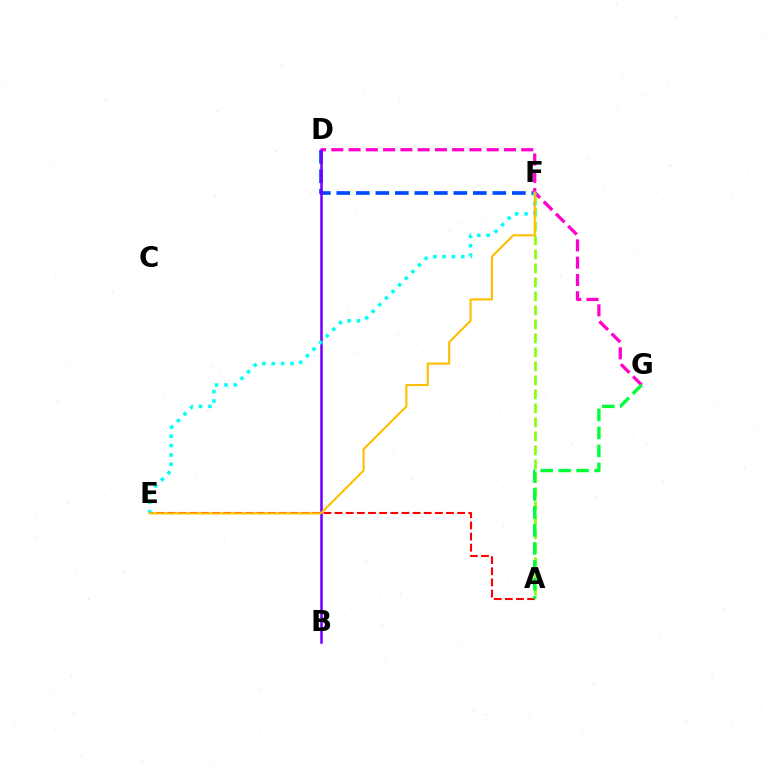{('A', 'E'): [{'color': '#ff0000', 'line_style': 'dashed', 'thickness': 1.51}], ('D', 'F'): [{'color': '#004bff', 'line_style': 'dashed', 'thickness': 2.65}], ('A', 'F'): [{'color': '#84ff00', 'line_style': 'dashed', 'thickness': 1.9}], ('D', 'G'): [{'color': '#ff00cf', 'line_style': 'dashed', 'thickness': 2.35}], ('B', 'D'): [{'color': '#7200ff', 'line_style': 'solid', 'thickness': 1.82}], ('A', 'G'): [{'color': '#00ff39', 'line_style': 'dashed', 'thickness': 2.44}], ('E', 'F'): [{'color': '#00fff6', 'line_style': 'dotted', 'thickness': 2.54}, {'color': '#ffbd00', 'line_style': 'solid', 'thickness': 1.51}]}